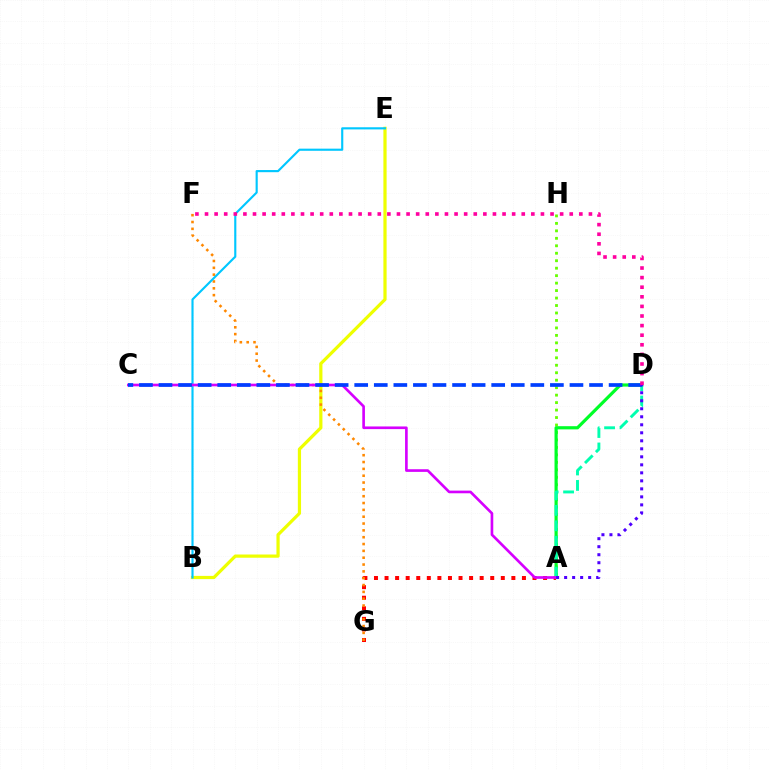{('A', 'G'): [{'color': '#ff0000', 'line_style': 'dotted', 'thickness': 2.87}], ('B', 'E'): [{'color': '#eeff00', 'line_style': 'solid', 'thickness': 2.32}, {'color': '#00c7ff', 'line_style': 'solid', 'thickness': 1.54}], ('F', 'G'): [{'color': '#ff8800', 'line_style': 'dotted', 'thickness': 1.86}], ('A', 'H'): [{'color': '#66ff00', 'line_style': 'dotted', 'thickness': 2.03}], ('A', 'D'): [{'color': '#00ff27', 'line_style': 'solid', 'thickness': 2.3}, {'color': '#00ffaf', 'line_style': 'dashed', 'thickness': 2.1}, {'color': '#4f00ff', 'line_style': 'dotted', 'thickness': 2.18}], ('A', 'C'): [{'color': '#d600ff', 'line_style': 'solid', 'thickness': 1.91}], ('C', 'D'): [{'color': '#003fff', 'line_style': 'dashed', 'thickness': 2.66}], ('D', 'F'): [{'color': '#ff00a0', 'line_style': 'dotted', 'thickness': 2.61}]}